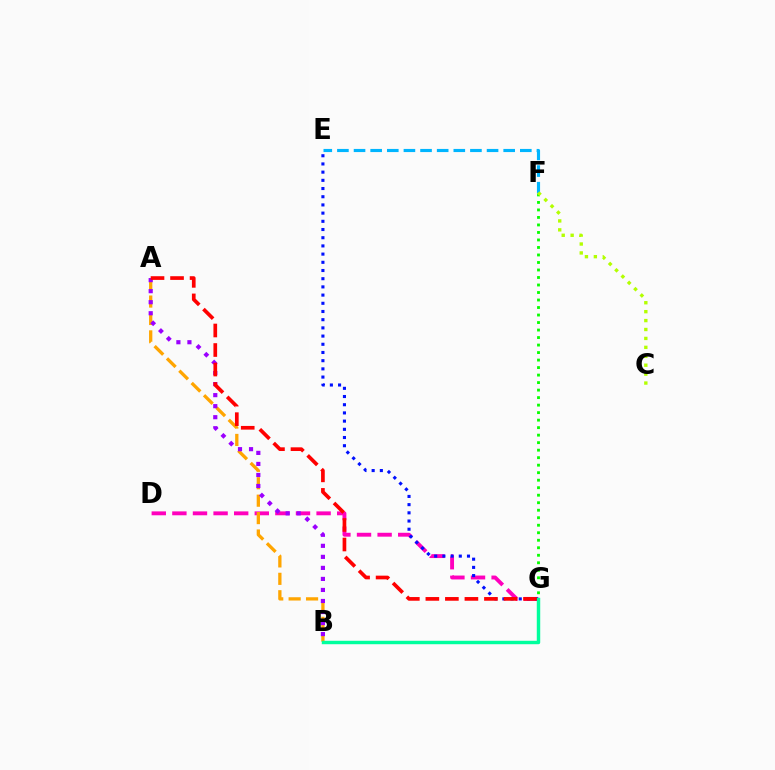{('D', 'G'): [{'color': '#ff00bd', 'line_style': 'dashed', 'thickness': 2.8}], ('A', 'B'): [{'color': '#ffa500', 'line_style': 'dashed', 'thickness': 2.37}, {'color': '#9b00ff', 'line_style': 'dotted', 'thickness': 3.0}], ('F', 'G'): [{'color': '#08ff00', 'line_style': 'dotted', 'thickness': 2.04}], ('E', 'G'): [{'color': '#0010ff', 'line_style': 'dotted', 'thickness': 2.23}], ('E', 'F'): [{'color': '#00b5ff', 'line_style': 'dashed', 'thickness': 2.26}], ('B', 'G'): [{'color': '#00ff9d', 'line_style': 'solid', 'thickness': 2.47}], ('C', 'F'): [{'color': '#b3ff00', 'line_style': 'dotted', 'thickness': 2.42}], ('A', 'G'): [{'color': '#ff0000', 'line_style': 'dashed', 'thickness': 2.65}]}